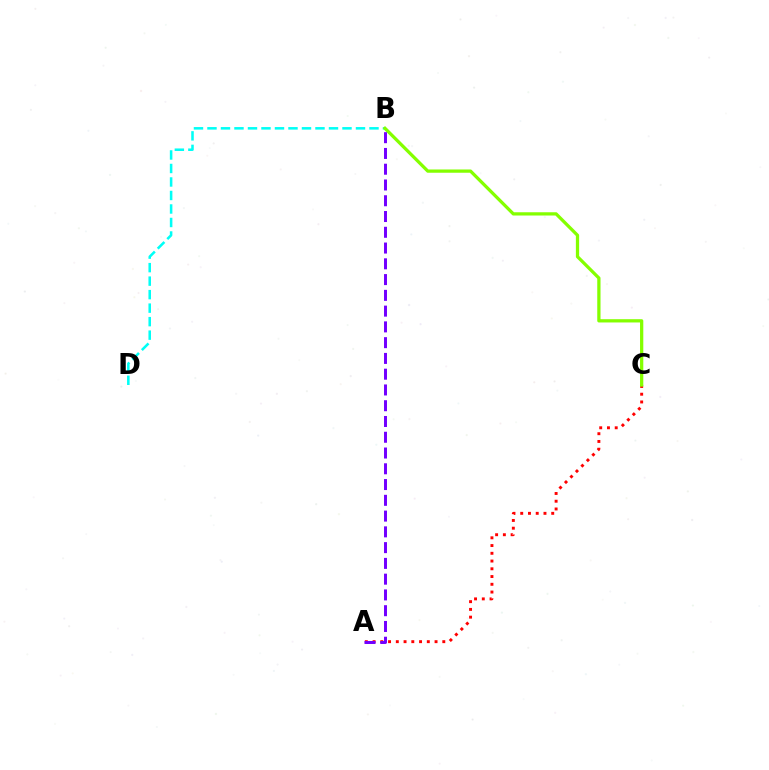{('A', 'C'): [{'color': '#ff0000', 'line_style': 'dotted', 'thickness': 2.11}], ('B', 'D'): [{'color': '#00fff6', 'line_style': 'dashed', 'thickness': 1.83}], ('B', 'C'): [{'color': '#84ff00', 'line_style': 'solid', 'thickness': 2.35}], ('A', 'B'): [{'color': '#7200ff', 'line_style': 'dashed', 'thickness': 2.14}]}